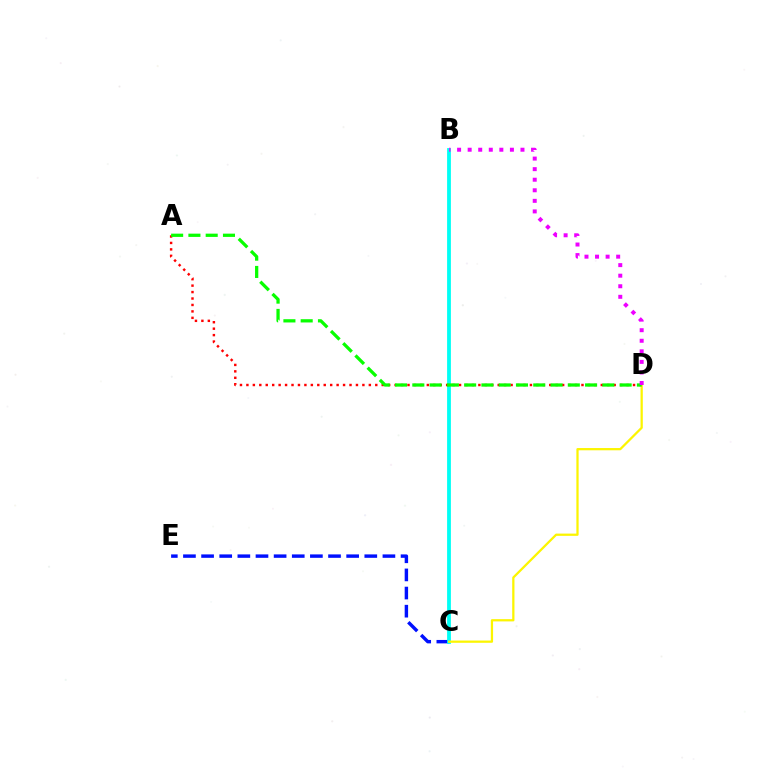{('C', 'E'): [{'color': '#0010ff', 'line_style': 'dashed', 'thickness': 2.46}], ('B', 'C'): [{'color': '#00fff6', 'line_style': 'solid', 'thickness': 2.74}], ('A', 'D'): [{'color': '#ff0000', 'line_style': 'dotted', 'thickness': 1.75}, {'color': '#08ff00', 'line_style': 'dashed', 'thickness': 2.35}], ('C', 'D'): [{'color': '#fcf500', 'line_style': 'solid', 'thickness': 1.63}], ('B', 'D'): [{'color': '#ee00ff', 'line_style': 'dotted', 'thickness': 2.87}]}